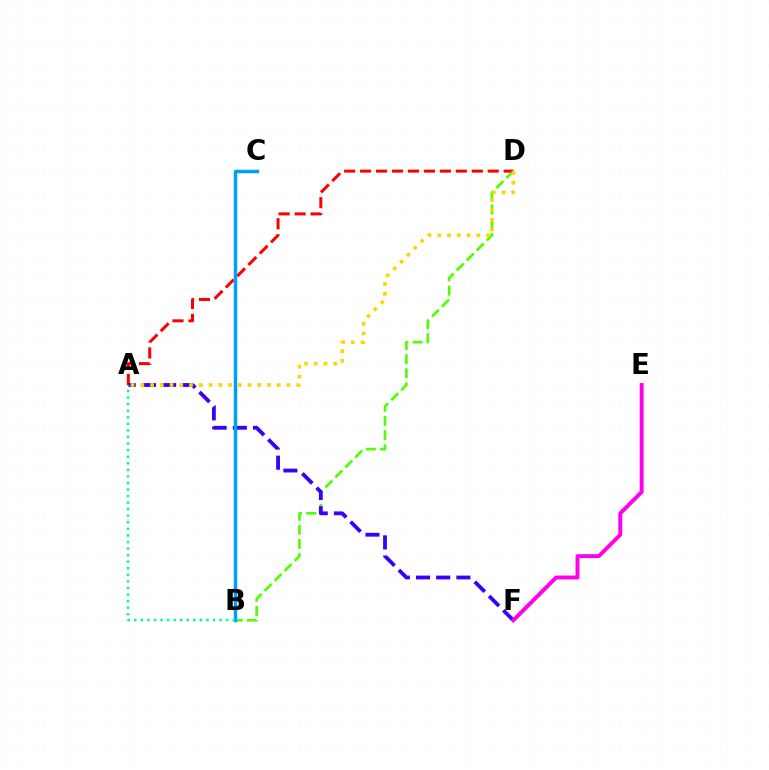{('B', 'D'): [{'color': '#4fff00', 'line_style': 'dashed', 'thickness': 1.92}], ('A', 'D'): [{'color': '#ff0000', 'line_style': 'dashed', 'thickness': 2.17}, {'color': '#ffd500', 'line_style': 'dotted', 'thickness': 2.65}], ('A', 'F'): [{'color': '#3700ff', 'line_style': 'dashed', 'thickness': 2.74}], ('B', 'C'): [{'color': '#009eff', 'line_style': 'solid', 'thickness': 2.5}], ('E', 'F'): [{'color': '#ff00ed', 'line_style': 'solid', 'thickness': 2.82}], ('A', 'B'): [{'color': '#00ff86', 'line_style': 'dotted', 'thickness': 1.78}]}